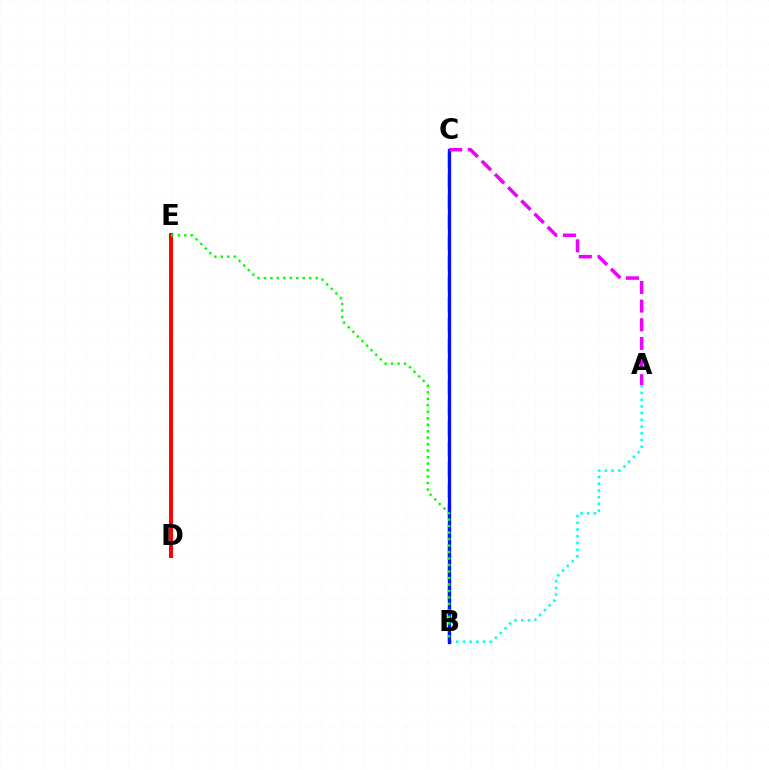{('B', 'C'): [{'color': '#fcf500', 'line_style': 'dashed', 'thickness': 2.8}, {'color': '#0010ff', 'line_style': 'solid', 'thickness': 2.38}], ('A', 'B'): [{'color': '#00fff6', 'line_style': 'dotted', 'thickness': 1.83}], ('D', 'E'): [{'color': '#ff0000', 'line_style': 'solid', 'thickness': 2.86}], ('B', 'E'): [{'color': '#08ff00', 'line_style': 'dotted', 'thickness': 1.76}], ('A', 'C'): [{'color': '#ee00ff', 'line_style': 'dashed', 'thickness': 2.53}]}